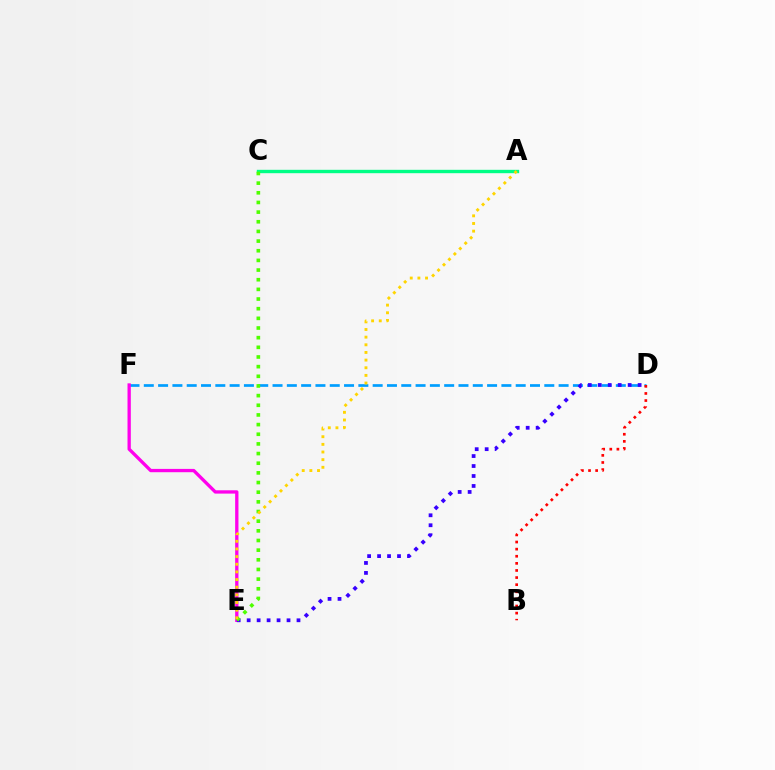{('D', 'F'): [{'color': '#009eff', 'line_style': 'dashed', 'thickness': 1.94}], ('B', 'D'): [{'color': '#ff0000', 'line_style': 'dotted', 'thickness': 1.93}], ('A', 'C'): [{'color': '#00ff86', 'line_style': 'solid', 'thickness': 2.43}], ('E', 'F'): [{'color': '#ff00ed', 'line_style': 'solid', 'thickness': 2.38}], ('D', 'E'): [{'color': '#3700ff', 'line_style': 'dotted', 'thickness': 2.71}], ('C', 'E'): [{'color': '#4fff00', 'line_style': 'dotted', 'thickness': 2.62}], ('A', 'E'): [{'color': '#ffd500', 'line_style': 'dotted', 'thickness': 2.08}]}